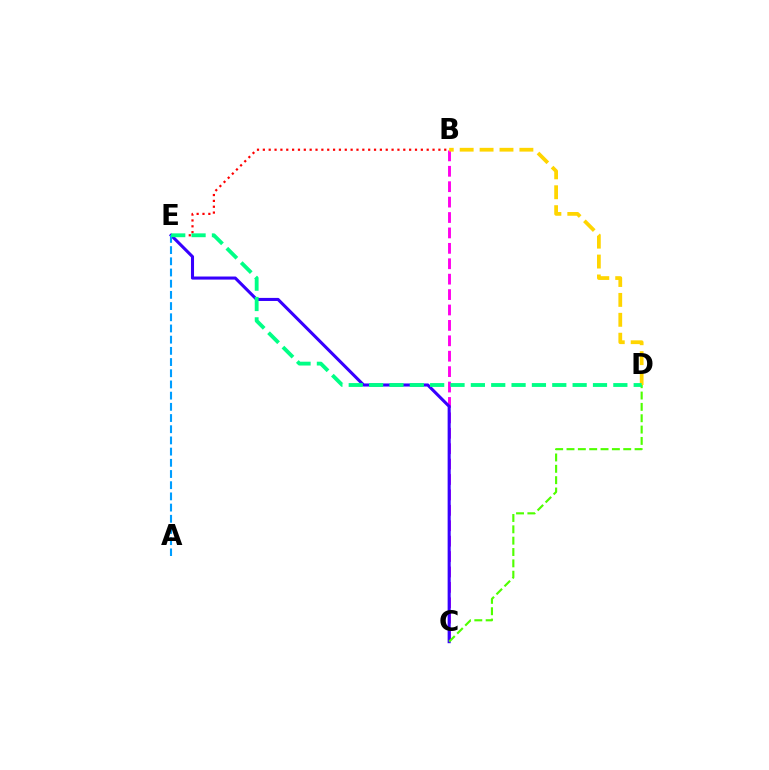{('B', 'E'): [{'color': '#ff0000', 'line_style': 'dotted', 'thickness': 1.59}], ('B', 'C'): [{'color': '#ff00ed', 'line_style': 'dashed', 'thickness': 2.09}], ('B', 'D'): [{'color': '#ffd500', 'line_style': 'dashed', 'thickness': 2.7}], ('C', 'E'): [{'color': '#3700ff', 'line_style': 'solid', 'thickness': 2.21}], ('C', 'D'): [{'color': '#4fff00', 'line_style': 'dashed', 'thickness': 1.54}], ('A', 'E'): [{'color': '#009eff', 'line_style': 'dashed', 'thickness': 1.52}], ('D', 'E'): [{'color': '#00ff86', 'line_style': 'dashed', 'thickness': 2.77}]}